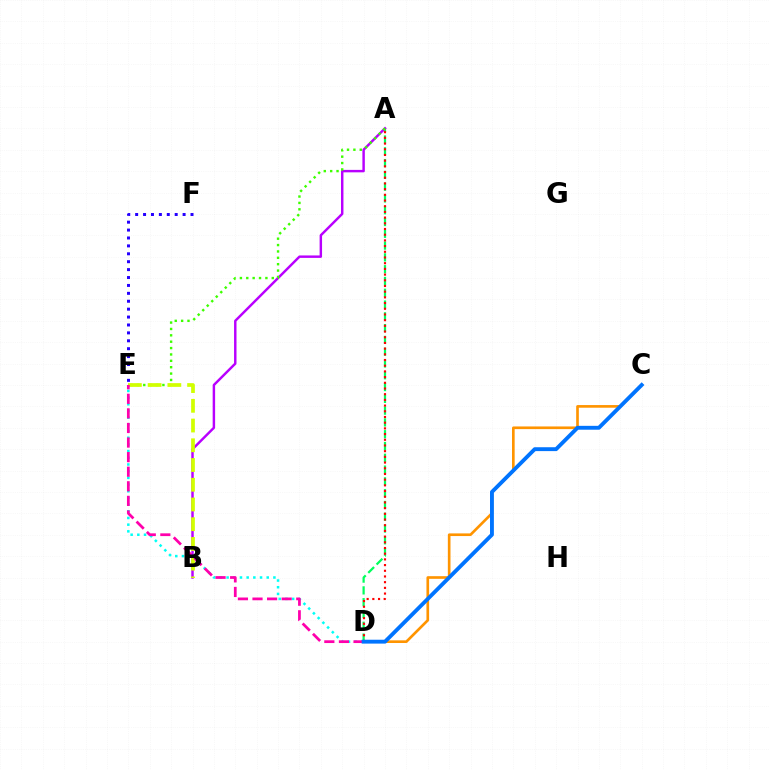{('C', 'D'): [{'color': '#ff9400', 'line_style': 'solid', 'thickness': 1.91}, {'color': '#0074ff', 'line_style': 'solid', 'thickness': 2.79}], ('D', 'E'): [{'color': '#00fff6', 'line_style': 'dotted', 'thickness': 1.82}, {'color': '#ff00ac', 'line_style': 'dashed', 'thickness': 1.98}], ('A', 'D'): [{'color': '#00ff5c', 'line_style': 'dashed', 'thickness': 1.6}, {'color': '#ff0000', 'line_style': 'dotted', 'thickness': 1.55}], ('A', 'B'): [{'color': '#b900ff', 'line_style': 'solid', 'thickness': 1.76}], ('E', 'F'): [{'color': '#2500ff', 'line_style': 'dotted', 'thickness': 2.15}], ('A', 'E'): [{'color': '#3dff00', 'line_style': 'dotted', 'thickness': 1.73}], ('B', 'E'): [{'color': '#d1ff00', 'line_style': 'dashed', 'thickness': 2.68}]}